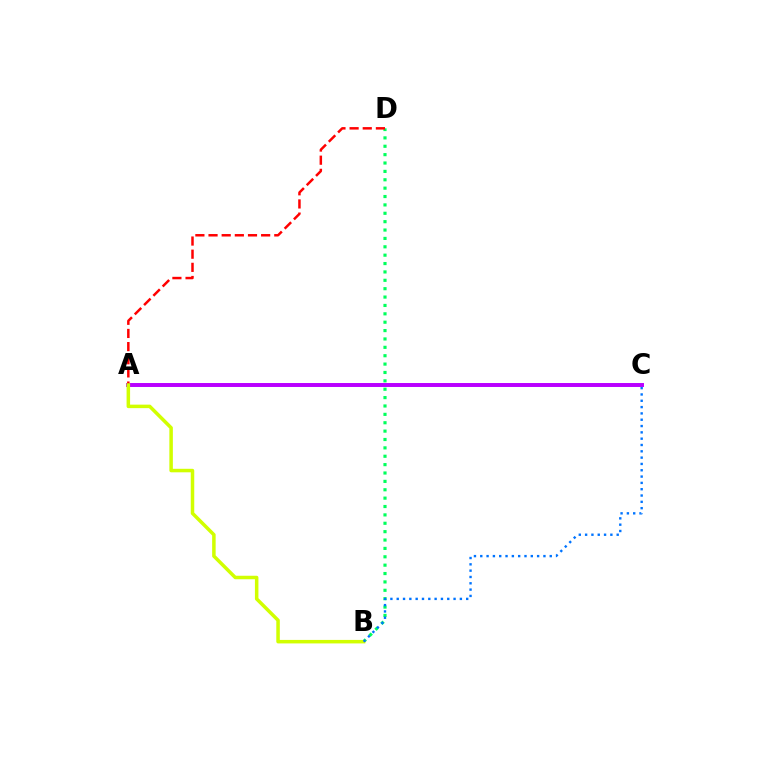{('B', 'D'): [{'color': '#00ff5c', 'line_style': 'dotted', 'thickness': 2.28}], ('A', 'C'): [{'color': '#b900ff', 'line_style': 'solid', 'thickness': 2.85}], ('A', 'D'): [{'color': '#ff0000', 'line_style': 'dashed', 'thickness': 1.79}], ('A', 'B'): [{'color': '#d1ff00', 'line_style': 'solid', 'thickness': 2.52}], ('B', 'C'): [{'color': '#0074ff', 'line_style': 'dotted', 'thickness': 1.72}]}